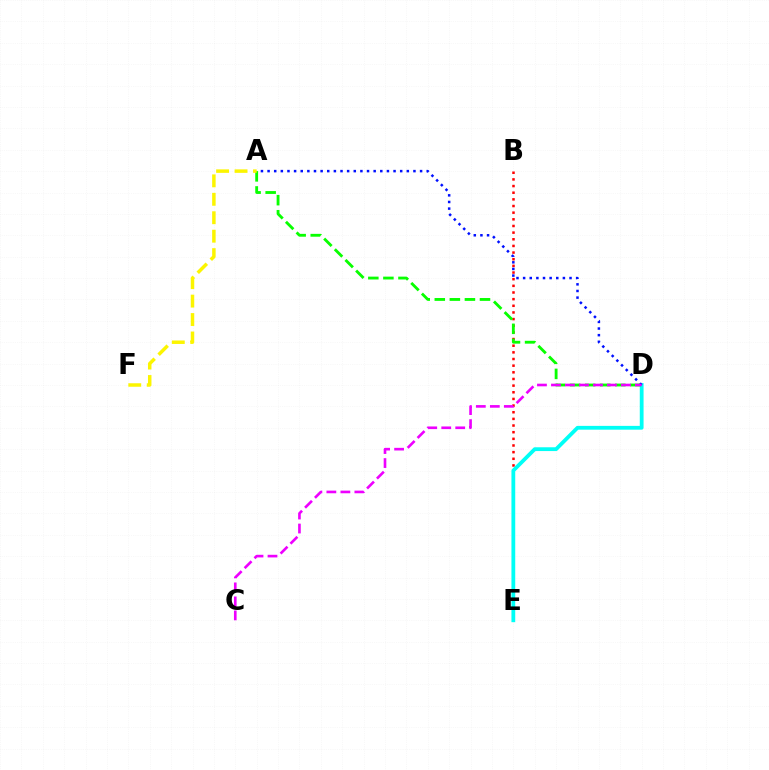{('B', 'E'): [{'color': '#ff0000', 'line_style': 'dotted', 'thickness': 1.81}], ('D', 'E'): [{'color': '#00fff6', 'line_style': 'solid', 'thickness': 2.73}], ('A', 'D'): [{'color': '#08ff00', 'line_style': 'dashed', 'thickness': 2.05}, {'color': '#0010ff', 'line_style': 'dotted', 'thickness': 1.8}], ('C', 'D'): [{'color': '#ee00ff', 'line_style': 'dashed', 'thickness': 1.9}], ('A', 'F'): [{'color': '#fcf500', 'line_style': 'dashed', 'thickness': 2.51}]}